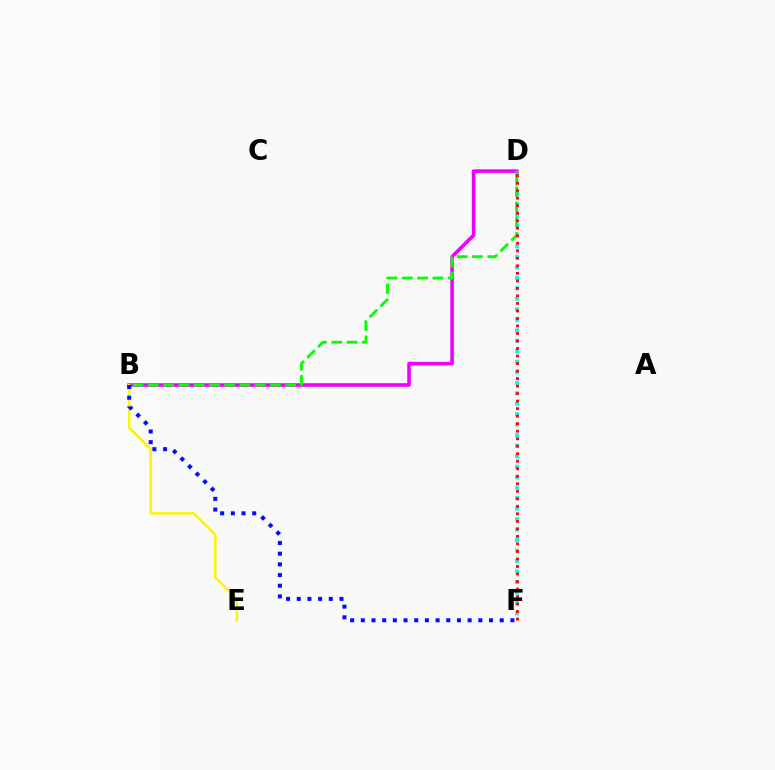{('D', 'F'): [{'color': '#00fff6', 'line_style': 'dotted', 'thickness': 2.85}, {'color': '#ff0000', 'line_style': 'dotted', 'thickness': 2.04}], ('B', 'D'): [{'color': '#ee00ff', 'line_style': 'solid', 'thickness': 2.57}, {'color': '#08ff00', 'line_style': 'dashed', 'thickness': 2.07}], ('B', 'E'): [{'color': '#fcf500', 'line_style': 'solid', 'thickness': 1.78}], ('B', 'F'): [{'color': '#0010ff', 'line_style': 'dotted', 'thickness': 2.9}]}